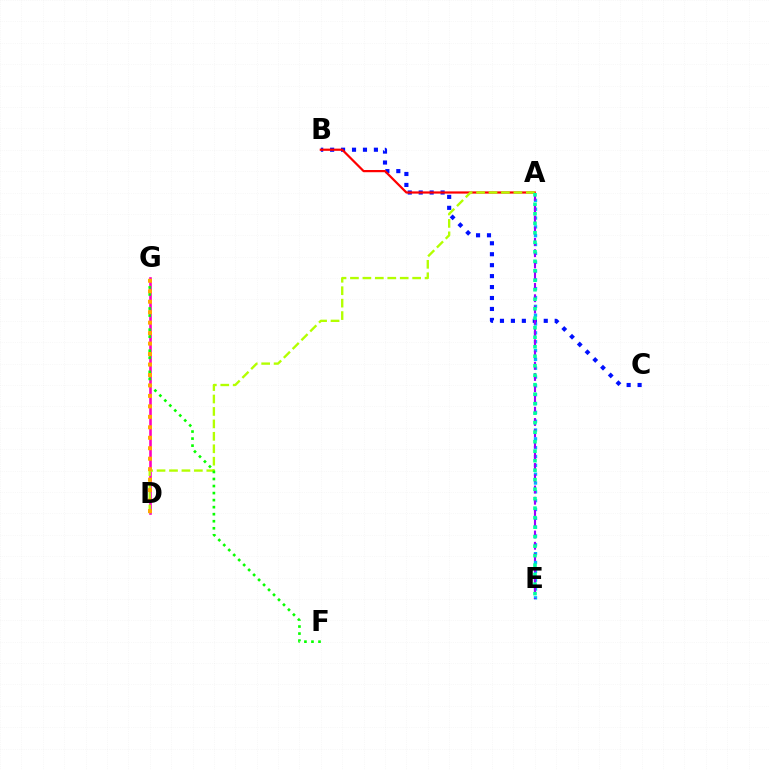{('B', 'C'): [{'color': '#0010ff', 'line_style': 'dotted', 'thickness': 2.97}], ('A', 'B'): [{'color': '#ff0000', 'line_style': 'solid', 'thickness': 1.59}], ('D', 'G'): [{'color': '#ff00bd', 'line_style': 'solid', 'thickness': 1.88}, {'color': '#ffa500', 'line_style': 'dotted', 'thickness': 2.84}], ('A', 'D'): [{'color': '#b3ff00', 'line_style': 'dashed', 'thickness': 1.69}], ('F', 'G'): [{'color': '#08ff00', 'line_style': 'dotted', 'thickness': 1.91}], ('A', 'E'): [{'color': '#00b5ff', 'line_style': 'dotted', 'thickness': 2.4}, {'color': '#9b00ff', 'line_style': 'dashed', 'thickness': 1.53}, {'color': '#00ff9d', 'line_style': 'dotted', 'thickness': 2.58}]}